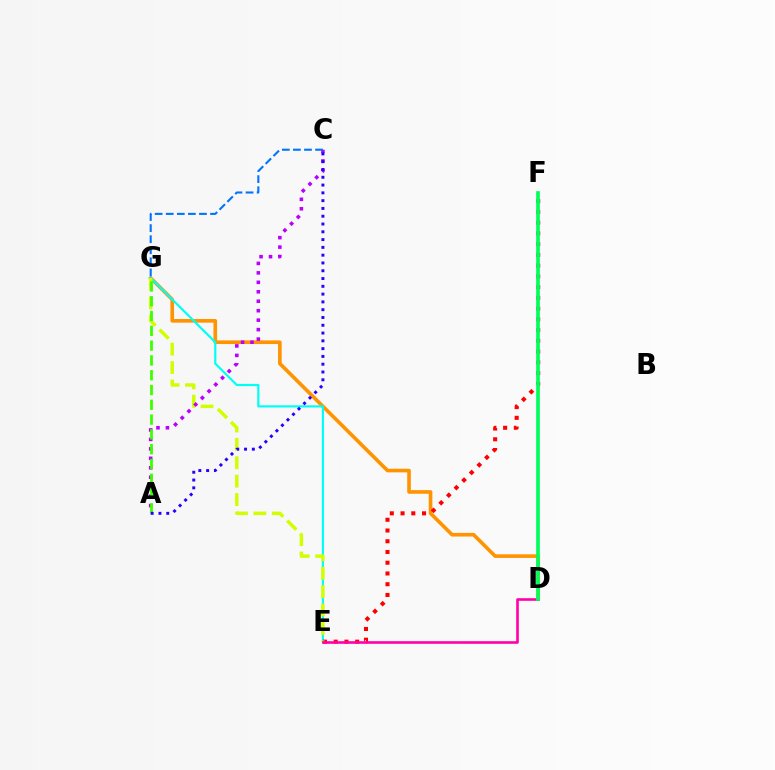{('D', 'G'): [{'color': '#ff9400', 'line_style': 'solid', 'thickness': 2.61}], ('E', 'G'): [{'color': '#00fff6', 'line_style': 'solid', 'thickness': 1.57}, {'color': '#d1ff00', 'line_style': 'dashed', 'thickness': 2.5}], ('E', 'F'): [{'color': '#ff0000', 'line_style': 'dotted', 'thickness': 2.92}], ('D', 'E'): [{'color': '#ff00ac', 'line_style': 'solid', 'thickness': 1.88}], ('A', 'C'): [{'color': '#b900ff', 'line_style': 'dotted', 'thickness': 2.57}, {'color': '#2500ff', 'line_style': 'dotted', 'thickness': 2.12}], ('A', 'G'): [{'color': '#3dff00', 'line_style': 'dashed', 'thickness': 2.01}], ('D', 'F'): [{'color': '#00ff5c', 'line_style': 'solid', 'thickness': 2.66}], ('C', 'G'): [{'color': '#0074ff', 'line_style': 'dashed', 'thickness': 1.51}]}